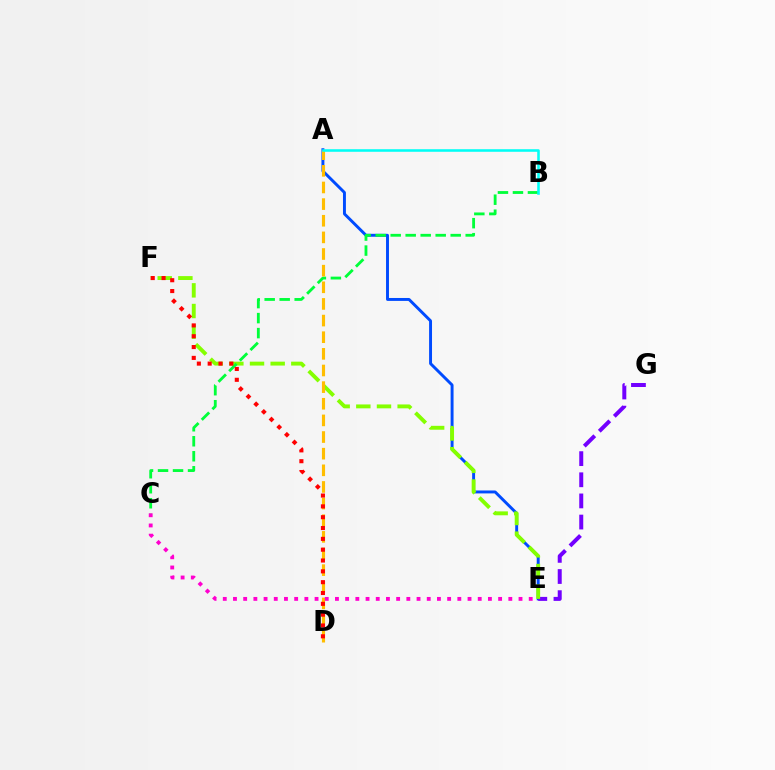{('A', 'E'): [{'color': '#004bff', 'line_style': 'solid', 'thickness': 2.11}], ('E', 'G'): [{'color': '#7200ff', 'line_style': 'dashed', 'thickness': 2.87}], ('E', 'F'): [{'color': '#84ff00', 'line_style': 'dashed', 'thickness': 2.81}], ('B', 'C'): [{'color': '#00ff39', 'line_style': 'dashed', 'thickness': 2.04}], ('A', 'D'): [{'color': '#ffbd00', 'line_style': 'dashed', 'thickness': 2.26}], ('D', 'F'): [{'color': '#ff0000', 'line_style': 'dotted', 'thickness': 2.94}], ('A', 'B'): [{'color': '#00fff6', 'line_style': 'solid', 'thickness': 1.84}], ('C', 'E'): [{'color': '#ff00cf', 'line_style': 'dotted', 'thickness': 2.77}]}